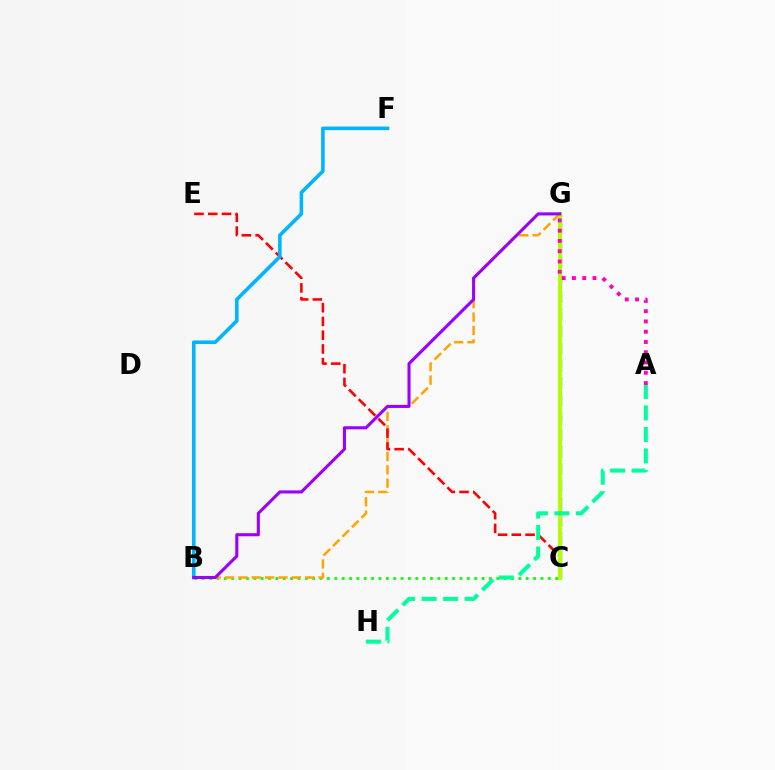{('B', 'C'): [{'color': '#08ff00', 'line_style': 'dotted', 'thickness': 2.0}], ('B', 'G'): [{'color': '#ffa500', 'line_style': 'dashed', 'thickness': 1.81}, {'color': '#9b00ff', 'line_style': 'solid', 'thickness': 2.22}], ('C', 'E'): [{'color': '#ff0000', 'line_style': 'dashed', 'thickness': 1.87}], ('C', 'G'): [{'color': '#0010ff', 'line_style': 'dashed', 'thickness': 2.34}, {'color': '#b3ff00', 'line_style': 'solid', 'thickness': 2.86}], ('A', 'H'): [{'color': '#00ff9d', 'line_style': 'dashed', 'thickness': 2.92}], ('B', 'F'): [{'color': '#00b5ff', 'line_style': 'solid', 'thickness': 2.57}], ('A', 'G'): [{'color': '#ff00bd', 'line_style': 'dotted', 'thickness': 2.79}]}